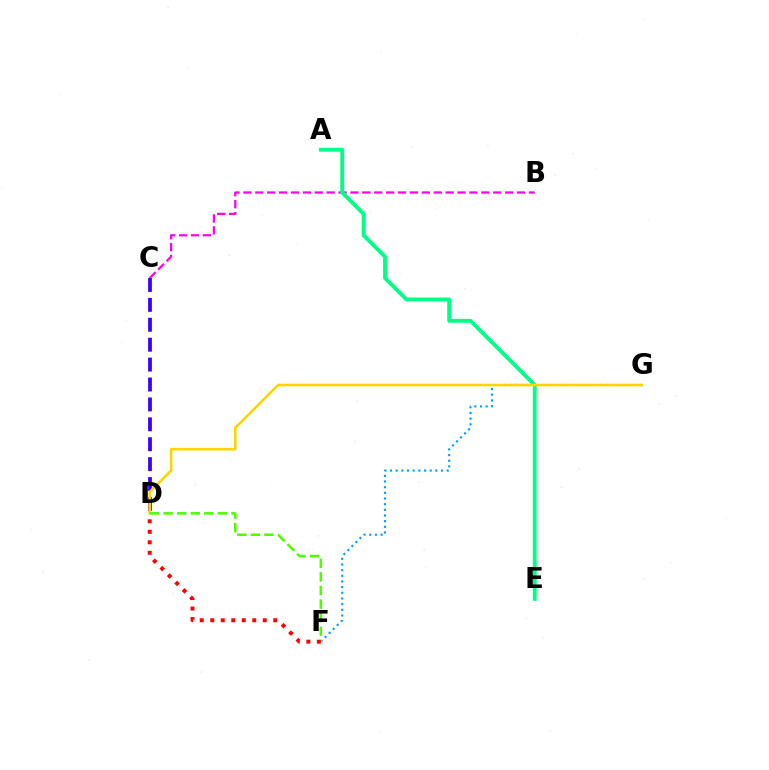{('B', 'C'): [{'color': '#ff00ed', 'line_style': 'dashed', 'thickness': 1.62}], ('C', 'D'): [{'color': '#3700ff', 'line_style': 'dashed', 'thickness': 2.7}], ('A', 'E'): [{'color': '#00ff86', 'line_style': 'solid', 'thickness': 2.78}], ('F', 'G'): [{'color': '#009eff', 'line_style': 'dotted', 'thickness': 1.54}], ('D', 'G'): [{'color': '#ffd500', 'line_style': 'solid', 'thickness': 1.86}], ('D', 'F'): [{'color': '#4fff00', 'line_style': 'dashed', 'thickness': 1.85}, {'color': '#ff0000', 'line_style': 'dotted', 'thickness': 2.85}]}